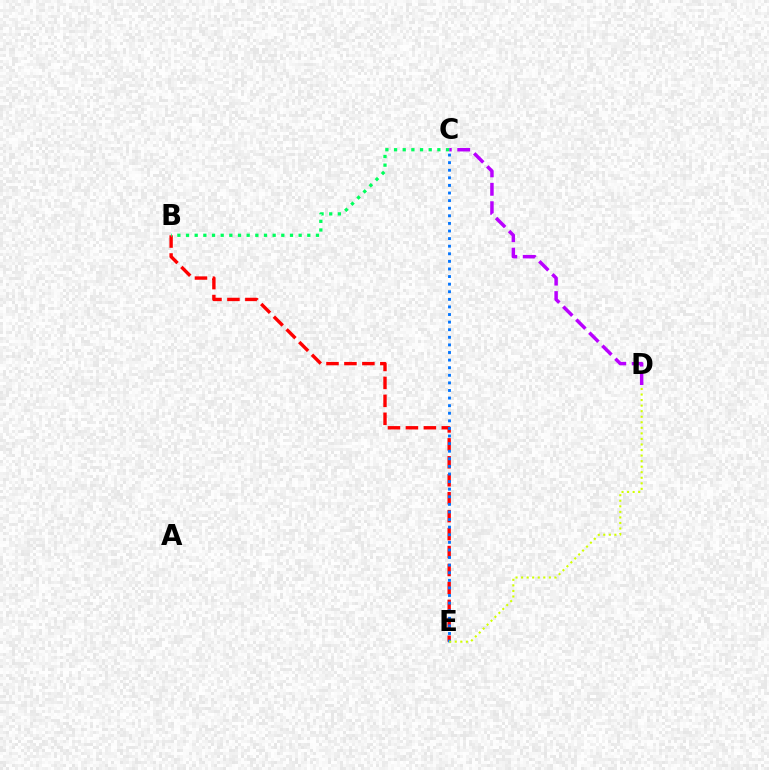{('B', 'E'): [{'color': '#ff0000', 'line_style': 'dashed', 'thickness': 2.44}], ('C', 'D'): [{'color': '#b900ff', 'line_style': 'dashed', 'thickness': 2.5}], ('B', 'C'): [{'color': '#00ff5c', 'line_style': 'dotted', 'thickness': 2.35}], ('C', 'E'): [{'color': '#0074ff', 'line_style': 'dotted', 'thickness': 2.06}], ('D', 'E'): [{'color': '#d1ff00', 'line_style': 'dotted', 'thickness': 1.51}]}